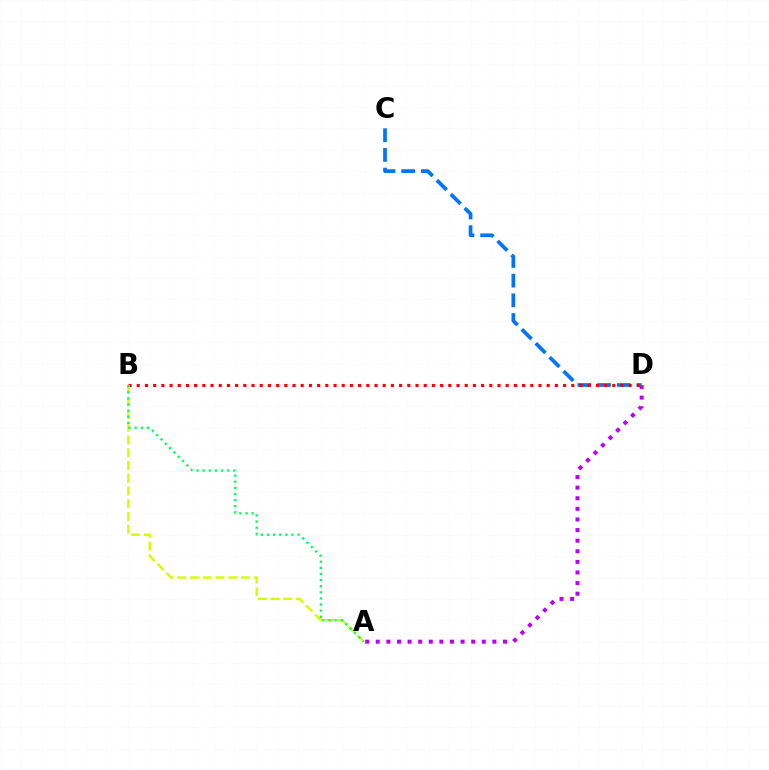{('C', 'D'): [{'color': '#0074ff', 'line_style': 'dashed', 'thickness': 2.67}], ('B', 'D'): [{'color': '#ff0000', 'line_style': 'dotted', 'thickness': 2.23}], ('A', 'B'): [{'color': '#d1ff00', 'line_style': 'dashed', 'thickness': 1.73}, {'color': '#00ff5c', 'line_style': 'dotted', 'thickness': 1.66}], ('A', 'D'): [{'color': '#b900ff', 'line_style': 'dotted', 'thickness': 2.88}]}